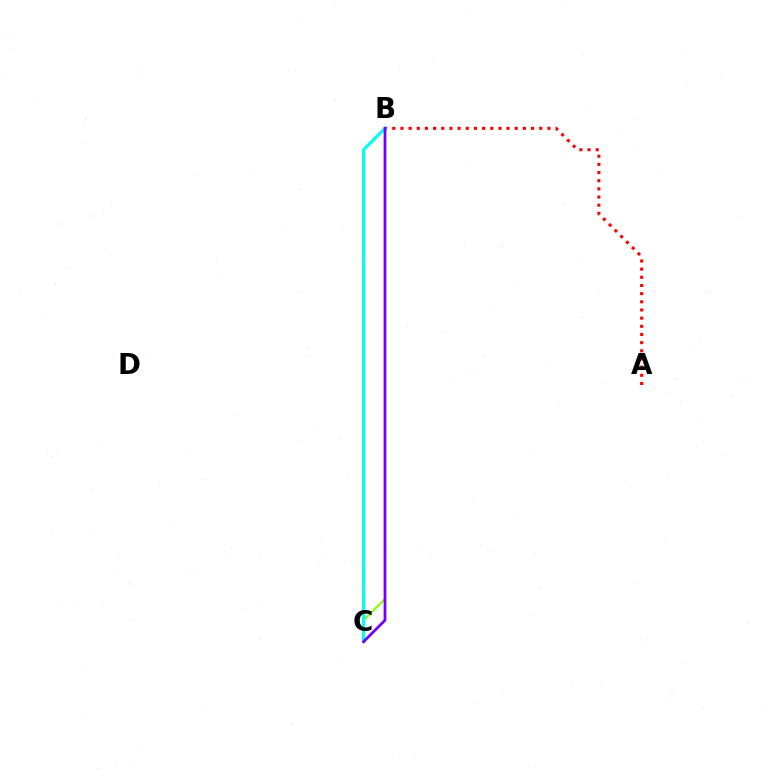{('B', 'C'): [{'color': '#84ff00', 'line_style': 'solid', 'thickness': 1.51}, {'color': '#00fff6', 'line_style': 'solid', 'thickness': 2.27}, {'color': '#7200ff', 'line_style': 'solid', 'thickness': 1.98}], ('A', 'B'): [{'color': '#ff0000', 'line_style': 'dotted', 'thickness': 2.22}]}